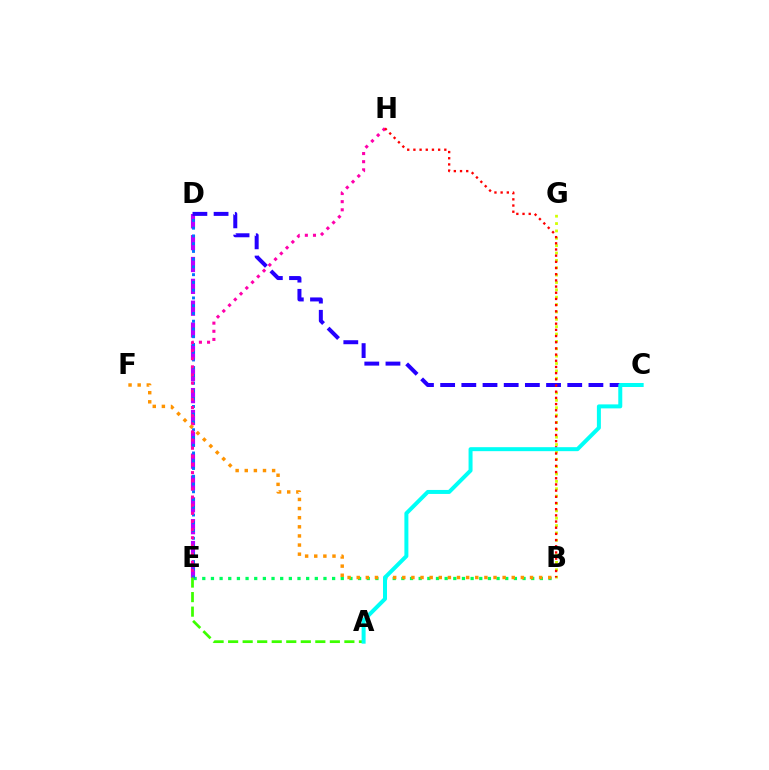{('D', 'E'): [{'color': '#b900ff', 'line_style': 'dashed', 'thickness': 2.97}, {'color': '#0074ff', 'line_style': 'dotted', 'thickness': 2.11}], ('B', 'E'): [{'color': '#00ff5c', 'line_style': 'dotted', 'thickness': 2.35}], ('B', 'G'): [{'color': '#d1ff00', 'line_style': 'dotted', 'thickness': 2.0}], ('E', 'H'): [{'color': '#ff00ac', 'line_style': 'dotted', 'thickness': 2.21}], ('B', 'F'): [{'color': '#ff9400', 'line_style': 'dotted', 'thickness': 2.48}], ('C', 'D'): [{'color': '#2500ff', 'line_style': 'dashed', 'thickness': 2.88}], ('A', 'E'): [{'color': '#3dff00', 'line_style': 'dashed', 'thickness': 1.97}], ('B', 'H'): [{'color': '#ff0000', 'line_style': 'dotted', 'thickness': 1.68}], ('A', 'C'): [{'color': '#00fff6', 'line_style': 'solid', 'thickness': 2.87}]}